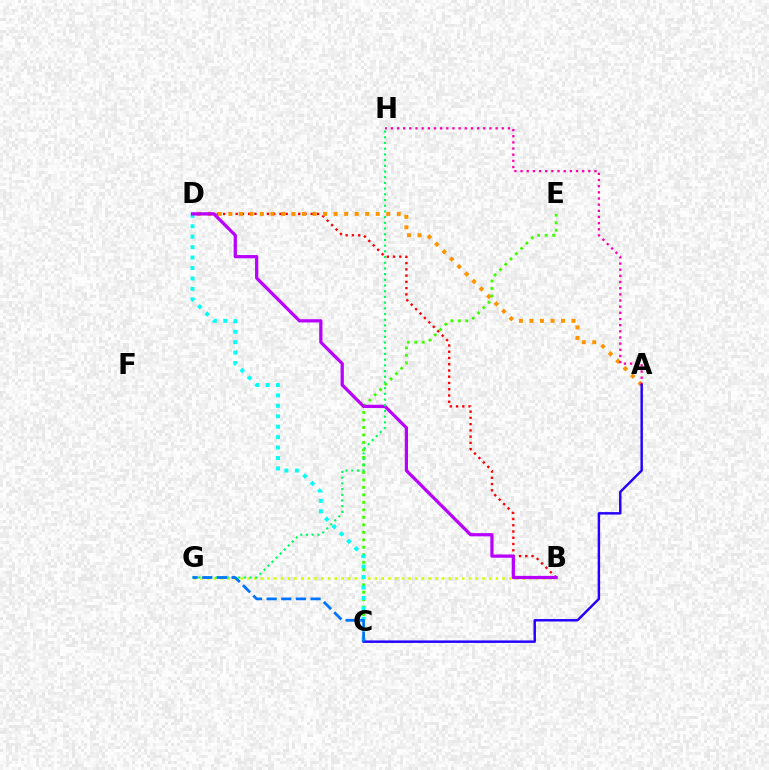{('B', 'G'): [{'color': '#d1ff00', 'line_style': 'dotted', 'thickness': 1.82}], ('B', 'D'): [{'color': '#ff0000', 'line_style': 'dotted', 'thickness': 1.7}, {'color': '#b900ff', 'line_style': 'solid', 'thickness': 2.33}], ('A', 'D'): [{'color': '#ff9400', 'line_style': 'dotted', 'thickness': 2.86}], ('C', 'E'): [{'color': '#3dff00', 'line_style': 'dotted', 'thickness': 2.03}], ('C', 'D'): [{'color': '#00fff6', 'line_style': 'dotted', 'thickness': 2.84}], ('A', 'H'): [{'color': '#ff00ac', 'line_style': 'dotted', 'thickness': 1.67}], ('G', 'H'): [{'color': '#00ff5c', 'line_style': 'dotted', 'thickness': 1.55}], ('A', 'C'): [{'color': '#2500ff', 'line_style': 'solid', 'thickness': 1.77}], ('C', 'G'): [{'color': '#0074ff', 'line_style': 'dashed', 'thickness': 1.99}]}